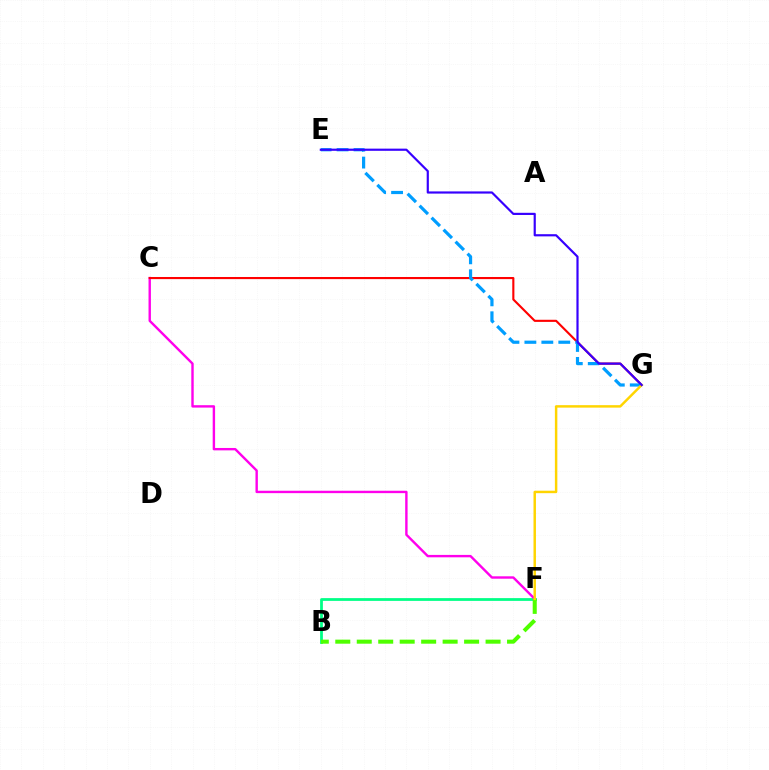{('B', 'F'): [{'color': '#00ff86', 'line_style': 'solid', 'thickness': 1.99}, {'color': '#4fff00', 'line_style': 'dashed', 'thickness': 2.92}], ('C', 'F'): [{'color': '#ff00ed', 'line_style': 'solid', 'thickness': 1.73}], ('C', 'G'): [{'color': '#ff0000', 'line_style': 'solid', 'thickness': 1.53}], ('E', 'G'): [{'color': '#009eff', 'line_style': 'dashed', 'thickness': 2.3}, {'color': '#3700ff', 'line_style': 'solid', 'thickness': 1.57}], ('F', 'G'): [{'color': '#ffd500', 'line_style': 'solid', 'thickness': 1.77}]}